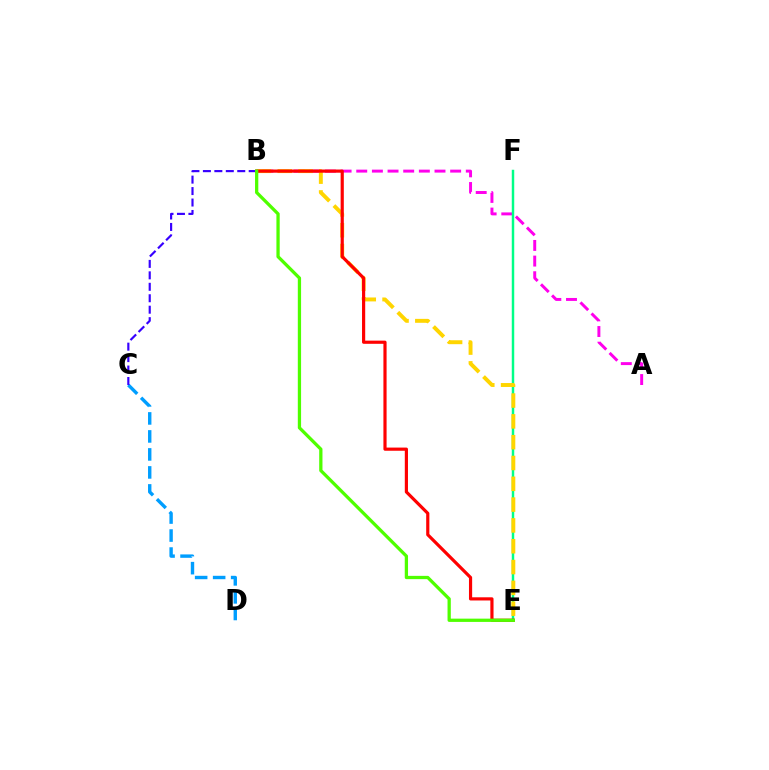{('C', 'D'): [{'color': '#009eff', 'line_style': 'dashed', 'thickness': 2.45}], ('B', 'C'): [{'color': '#3700ff', 'line_style': 'dashed', 'thickness': 1.56}], ('A', 'B'): [{'color': '#ff00ed', 'line_style': 'dashed', 'thickness': 2.13}], ('E', 'F'): [{'color': '#00ff86', 'line_style': 'solid', 'thickness': 1.77}], ('B', 'E'): [{'color': '#ffd500', 'line_style': 'dashed', 'thickness': 2.83}, {'color': '#ff0000', 'line_style': 'solid', 'thickness': 2.29}, {'color': '#4fff00', 'line_style': 'solid', 'thickness': 2.36}]}